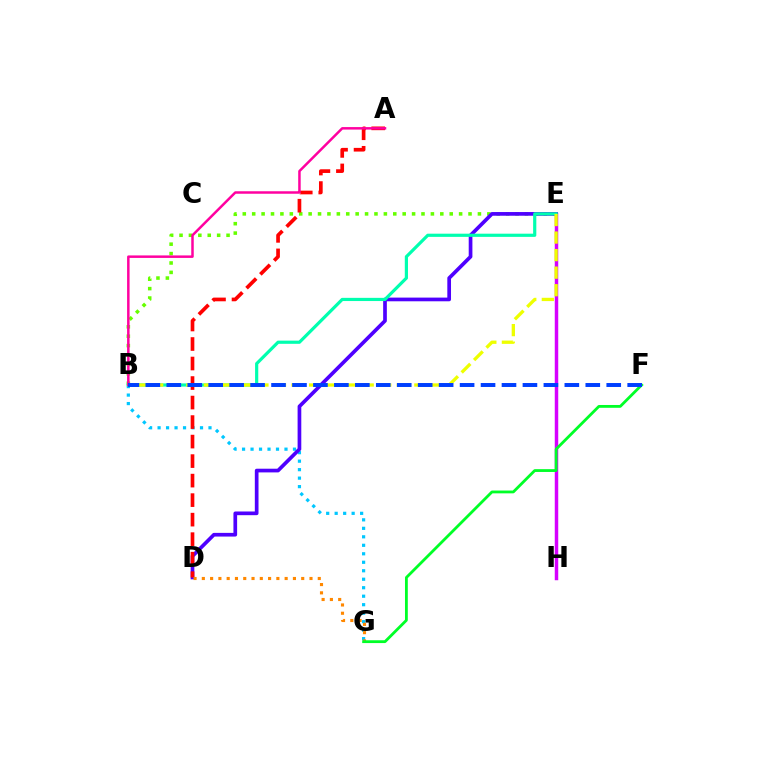{('E', 'H'): [{'color': '#d600ff', 'line_style': 'solid', 'thickness': 2.5}], ('B', 'G'): [{'color': '#00c7ff', 'line_style': 'dotted', 'thickness': 2.31}], ('B', 'E'): [{'color': '#66ff00', 'line_style': 'dotted', 'thickness': 2.56}, {'color': '#00ffaf', 'line_style': 'solid', 'thickness': 2.3}, {'color': '#eeff00', 'line_style': 'dashed', 'thickness': 2.38}], ('D', 'E'): [{'color': '#4f00ff', 'line_style': 'solid', 'thickness': 2.66}], ('A', 'D'): [{'color': '#ff0000', 'line_style': 'dashed', 'thickness': 2.65}], ('A', 'B'): [{'color': '#ff00a0', 'line_style': 'solid', 'thickness': 1.79}], ('D', 'G'): [{'color': '#ff8800', 'line_style': 'dotted', 'thickness': 2.25}], ('F', 'G'): [{'color': '#00ff27', 'line_style': 'solid', 'thickness': 2.02}], ('B', 'F'): [{'color': '#003fff', 'line_style': 'dashed', 'thickness': 2.85}]}